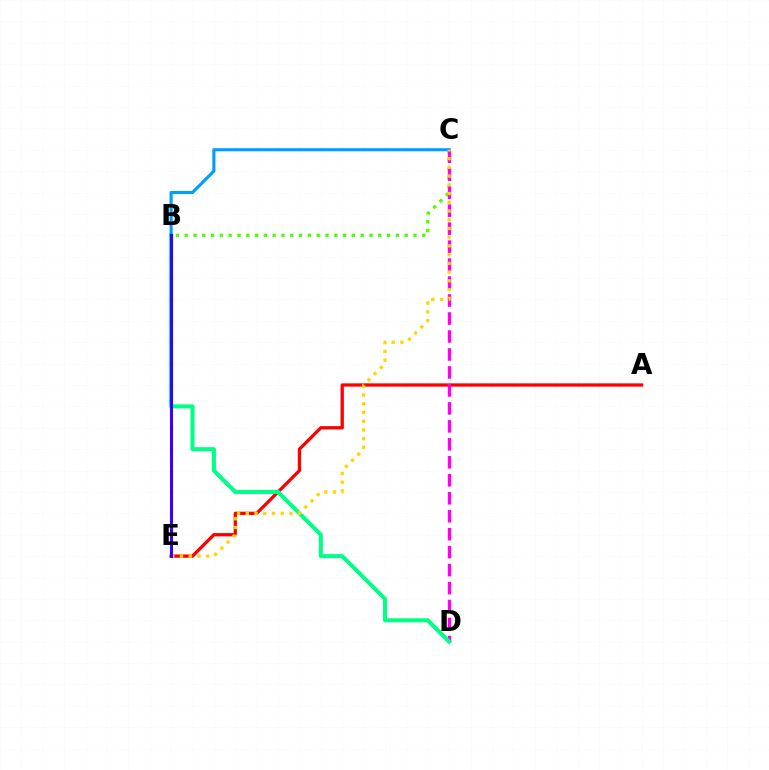{('B', 'C'): [{'color': '#4fff00', 'line_style': 'dotted', 'thickness': 2.39}, {'color': '#009eff', 'line_style': 'solid', 'thickness': 2.25}], ('A', 'E'): [{'color': '#ff0000', 'line_style': 'solid', 'thickness': 2.36}], ('C', 'D'): [{'color': '#ff00ed', 'line_style': 'dashed', 'thickness': 2.44}], ('B', 'D'): [{'color': '#00ff86', 'line_style': 'solid', 'thickness': 2.9}], ('C', 'E'): [{'color': '#ffd500', 'line_style': 'dotted', 'thickness': 2.37}], ('B', 'E'): [{'color': '#3700ff', 'line_style': 'solid', 'thickness': 2.2}]}